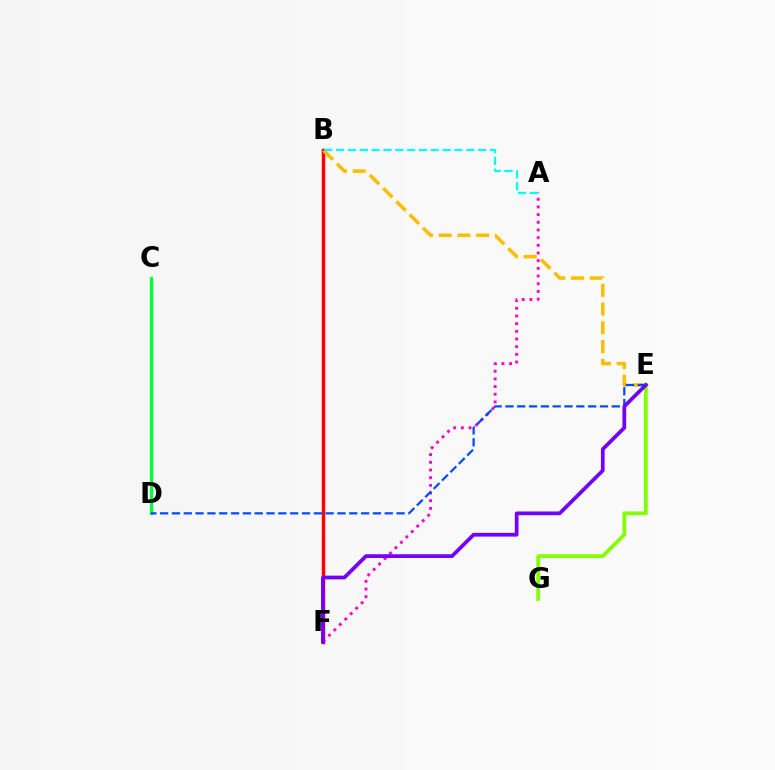{('E', 'G'): [{'color': '#84ff00', 'line_style': 'solid', 'thickness': 2.73}], ('A', 'F'): [{'color': '#ff00cf', 'line_style': 'dotted', 'thickness': 2.09}], ('B', 'F'): [{'color': '#ff0000', 'line_style': 'solid', 'thickness': 2.5}], ('C', 'D'): [{'color': '#00ff39', 'line_style': 'solid', 'thickness': 2.38}], ('B', 'E'): [{'color': '#ffbd00', 'line_style': 'dashed', 'thickness': 2.55}], ('D', 'E'): [{'color': '#004bff', 'line_style': 'dashed', 'thickness': 1.61}], ('E', 'F'): [{'color': '#7200ff', 'line_style': 'solid', 'thickness': 2.69}], ('A', 'B'): [{'color': '#00fff6', 'line_style': 'dashed', 'thickness': 1.61}]}